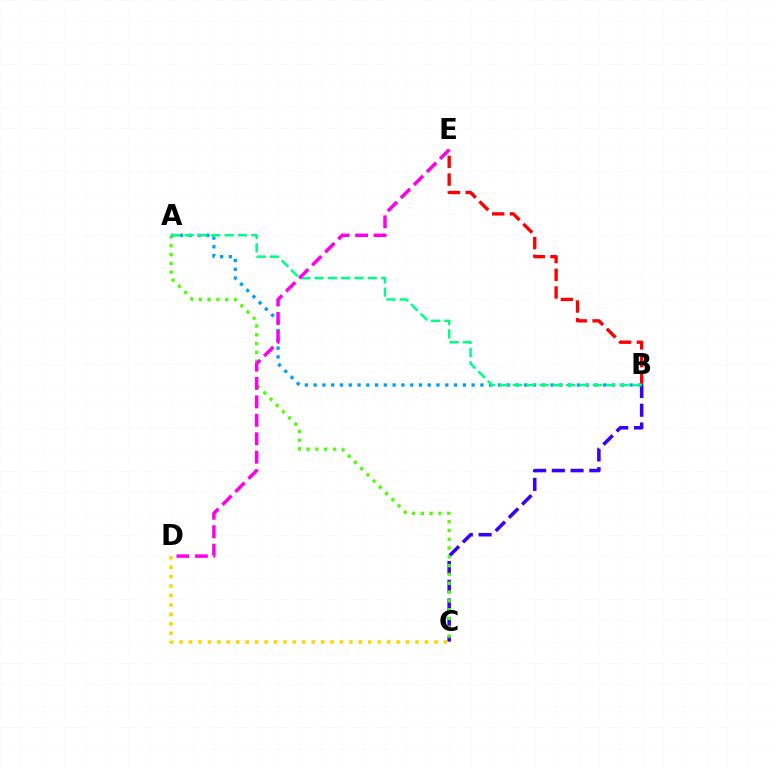{('B', 'C'): [{'color': '#3700ff', 'line_style': 'dashed', 'thickness': 2.54}], ('C', 'D'): [{'color': '#ffd500', 'line_style': 'dotted', 'thickness': 2.56}], ('A', 'C'): [{'color': '#4fff00', 'line_style': 'dotted', 'thickness': 2.39}], ('B', 'E'): [{'color': '#ff0000', 'line_style': 'dashed', 'thickness': 2.41}], ('A', 'B'): [{'color': '#009eff', 'line_style': 'dotted', 'thickness': 2.38}, {'color': '#00ff86', 'line_style': 'dashed', 'thickness': 1.81}], ('D', 'E'): [{'color': '#ff00ed', 'line_style': 'dashed', 'thickness': 2.51}]}